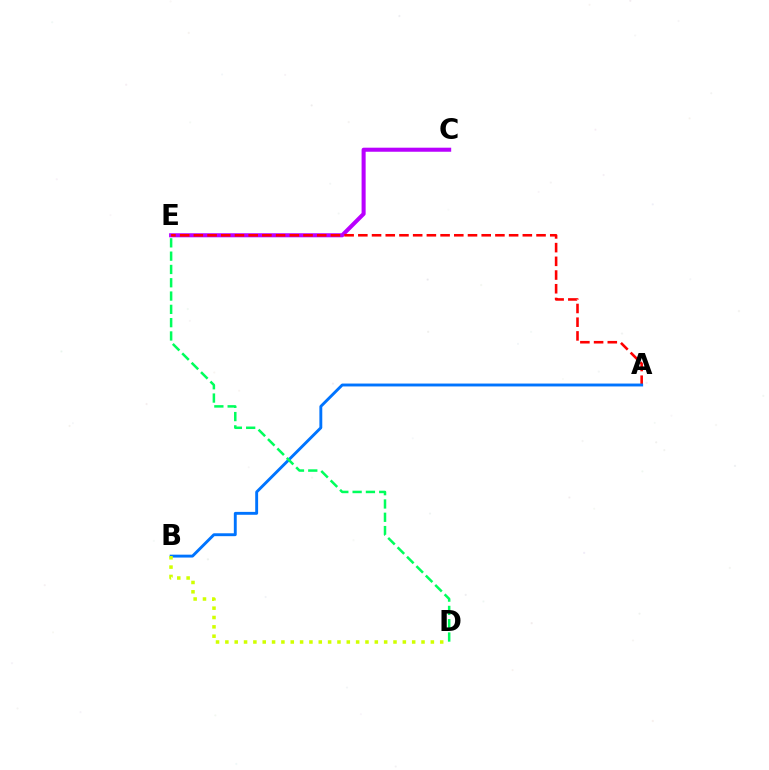{('C', 'E'): [{'color': '#b900ff', 'line_style': 'solid', 'thickness': 2.92}], ('A', 'E'): [{'color': '#ff0000', 'line_style': 'dashed', 'thickness': 1.86}], ('A', 'B'): [{'color': '#0074ff', 'line_style': 'solid', 'thickness': 2.08}], ('D', 'E'): [{'color': '#00ff5c', 'line_style': 'dashed', 'thickness': 1.81}], ('B', 'D'): [{'color': '#d1ff00', 'line_style': 'dotted', 'thickness': 2.54}]}